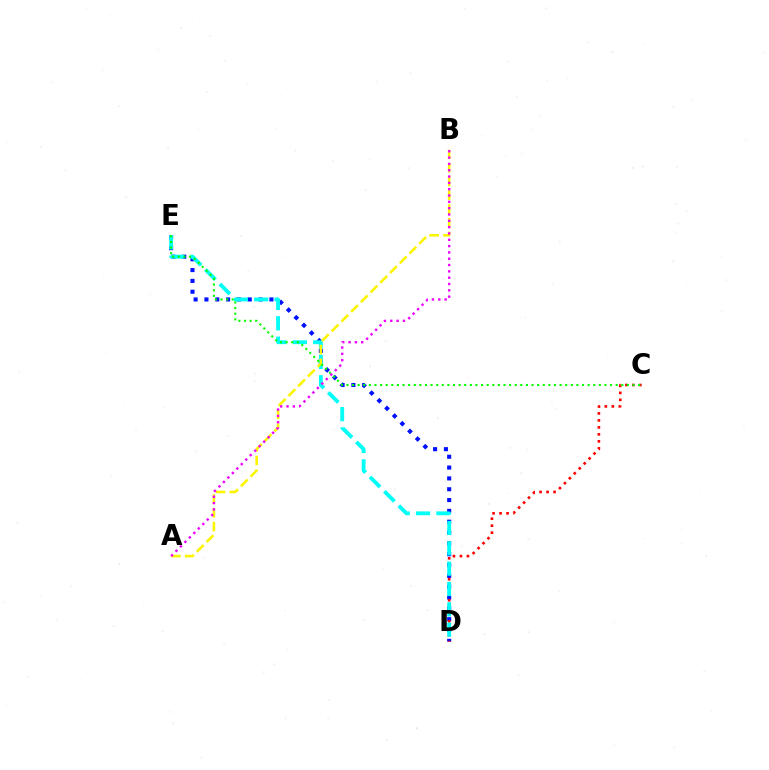{('D', 'E'): [{'color': '#0010ff', 'line_style': 'dotted', 'thickness': 2.94}, {'color': '#00fff6', 'line_style': 'dashed', 'thickness': 2.76}], ('C', 'D'): [{'color': '#ff0000', 'line_style': 'dotted', 'thickness': 1.9}], ('A', 'B'): [{'color': '#fcf500', 'line_style': 'dashed', 'thickness': 1.87}, {'color': '#ee00ff', 'line_style': 'dotted', 'thickness': 1.72}], ('C', 'E'): [{'color': '#08ff00', 'line_style': 'dotted', 'thickness': 1.52}]}